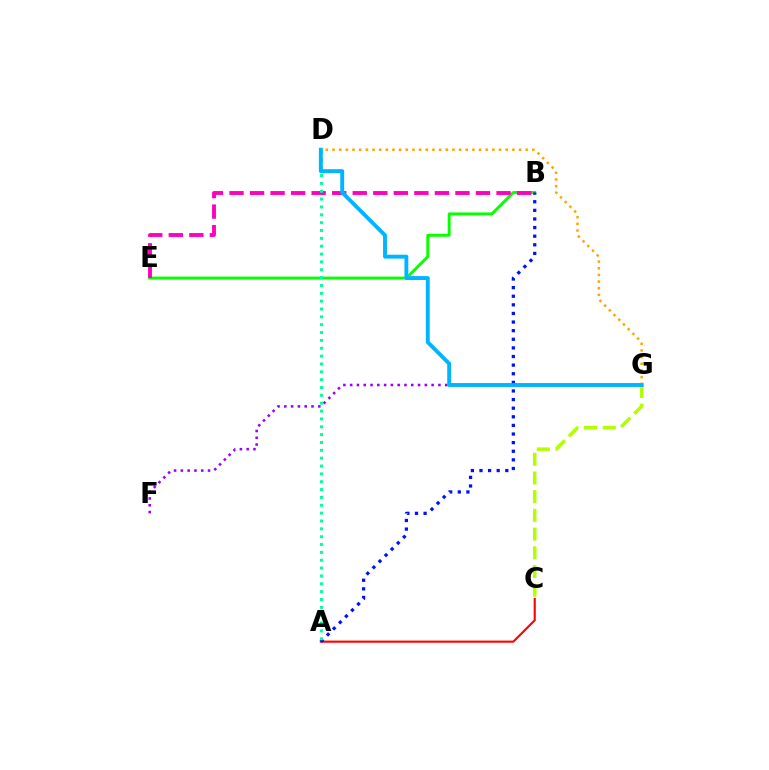{('A', 'C'): [{'color': '#ff0000', 'line_style': 'solid', 'thickness': 1.52}], ('B', 'E'): [{'color': '#08ff00', 'line_style': 'solid', 'thickness': 2.12}, {'color': '#ff00bd', 'line_style': 'dashed', 'thickness': 2.79}], ('F', 'G'): [{'color': '#9b00ff', 'line_style': 'dotted', 'thickness': 1.84}], ('C', 'G'): [{'color': '#b3ff00', 'line_style': 'dashed', 'thickness': 2.54}], ('A', 'B'): [{'color': '#0010ff', 'line_style': 'dotted', 'thickness': 2.34}], ('A', 'D'): [{'color': '#00ff9d', 'line_style': 'dotted', 'thickness': 2.13}], ('D', 'G'): [{'color': '#ffa500', 'line_style': 'dotted', 'thickness': 1.81}, {'color': '#00b5ff', 'line_style': 'solid', 'thickness': 2.81}]}